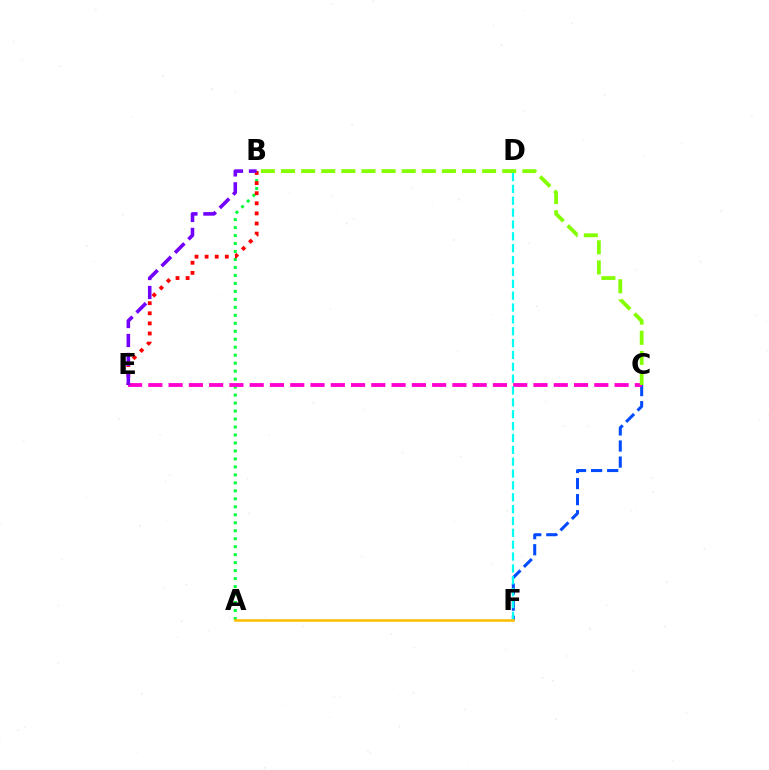{('A', 'B'): [{'color': '#00ff39', 'line_style': 'dotted', 'thickness': 2.17}], ('C', 'F'): [{'color': '#004bff', 'line_style': 'dashed', 'thickness': 2.18}], ('C', 'E'): [{'color': '#ff00cf', 'line_style': 'dashed', 'thickness': 2.75}], ('B', 'E'): [{'color': '#ff0000', 'line_style': 'dotted', 'thickness': 2.74}, {'color': '#7200ff', 'line_style': 'dashed', 'thickness': 2.57}], ('B', 'C'): [{'color': '#84ff00', 'line_style': 'dashed', 'thickness': 2.73}], ('D', 'F'): [{'color': '#00fff6', 'line_style': 'dashed', 'thickness': 1.61}], ('A', 'F'): [{'color': '#ffbd00', 'line_style': 'solid', 'thickness': 1.83}]}